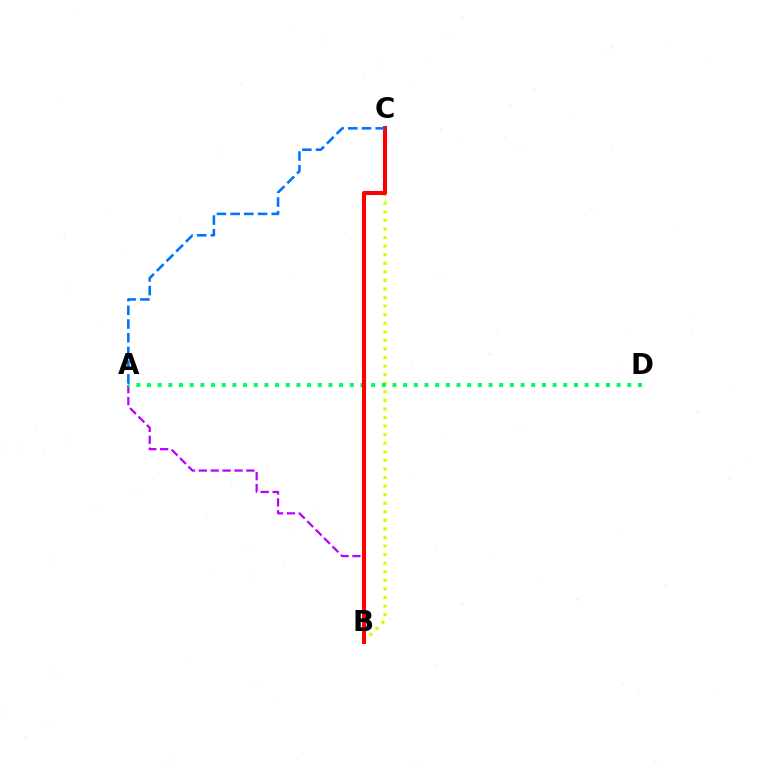{('A', 'B'): [{'color': '#b900ff', 'line_style': 'dashed', 'thickness': 1.62}], ('B', 'C'): [{'color': '#d1ff00', 'line_style': 'dotted', 'thickness': 2.33}, {'color': '#ff0000', 'line_style': 'solid', 'thickness': 2.93}], ('A', 'D'): [{'color': '#00ff5c', 'line_style': 'dotted', 'thickness': 2.9}], ('A', 'C'): [{'color': '#0074ff', 'line_style': 'dashed', 'thickness': 1.86}]}